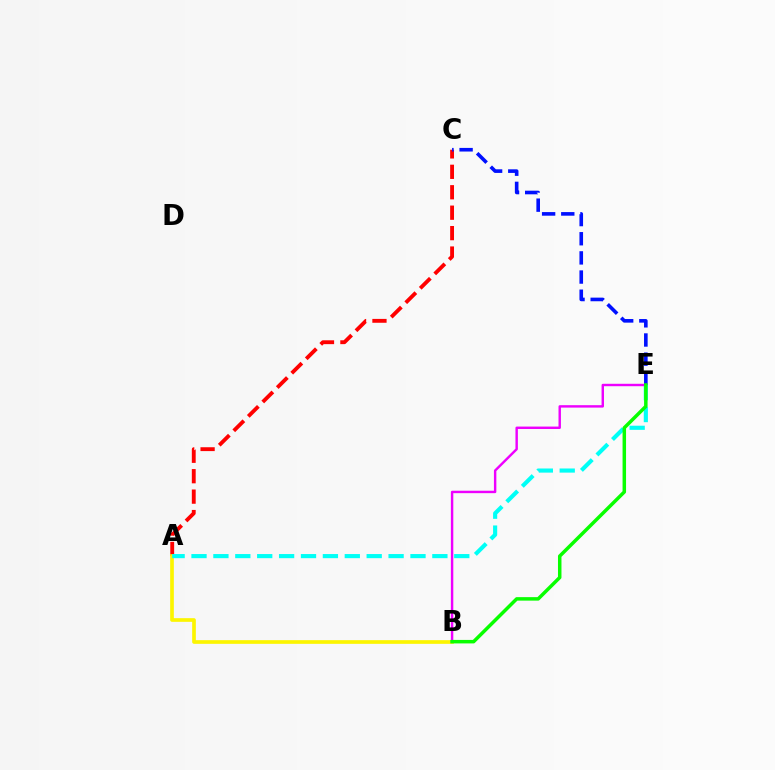{('A', 'C'): [{'color': '#ff0000', 'line_style': 'dashed', 'thickness': 2.78}], ('A', 'B'): [{'color': '#fcf500', 'line_style': 'solid', 'thickness': 2.65}], ('A', 'E'): [{'color': '#00fff6', 'line_style': 'dashed', 'thickness': 2.97}], ('B', 'E'): [{'color': '#ee00ff', 'line_style': 'solid', 'thickness': 1.75}, {'color': '#08ff00', 'line_style': 'solid', 'thickness': 2.51}], ('C', 'E'): [{'color': '#0010ff', 'line_style': 'dashed', 'thickness': 2.6}]}